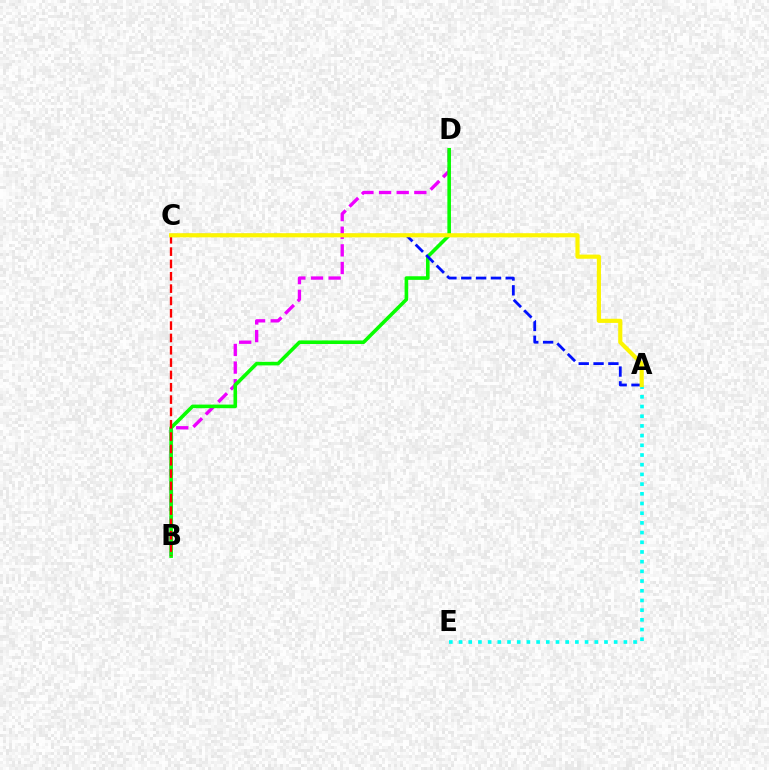{('A', 'E'): [{'color': '#00fff6', 'line_style': 'dotted', 'thickness': 2.63}], ('B', 'D'): [{'color': '#ee00ff', 'line_style': 'dashed', 'thickness': 2.4}, {'color': '#08ff00', 'line_style': 'solid', 'thickness': 2.59}], ('B', 'C'): [{'color': '#ff0000', 'line_style': 'dashed', 'thickness': 1.68}], ('A', 'C'): [{'color': '#0010ff', 'line_style': 'dashed', 'thickness': 2.01}, {'color': '#fcf500', 'line_style': 'solid', 'thickness': 2.99}]}